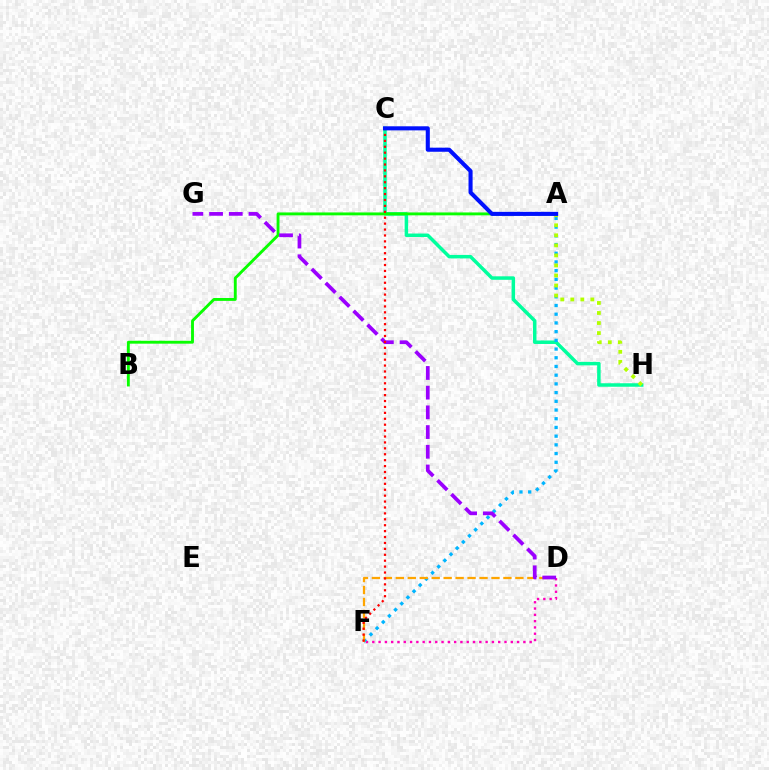{('D', 'F'): [{'color': '#ff00bd', 'line_style': 'dotted', 'thickness': 1.71}, {'color': '#ffa500', 'line_style': 'dashed', 'thickness': 1.62}], ('C', 'H'): [{'color': '#00ff9d', 'line_style': 'solid', 'thickness': 2.51}], ('A', 'F'): [{'color': '#00b5ff', 'line_style': 'dotted', 'thickness': 2.37}], ('A', 'B'): [{'color': '#08ff00', 'line_style': 'solid', 'thickness': 2.08}], ('A', 'H'): [{'color': '#b3ff00', 'line_style': 'dotted', 'thickness': 2.73}], ('D', 'G'): [{'color': '#9b00ff', 'line_style': 'dashed', 'thickness': 2.68}], ('C', 'F'): [{'color': '#ff0000', 'line_style': 'dotted', 'thickness': 1.61}], ('A', 'C'): [{'color': '#0010ff', 'line_style': 'solid', 'thickness': 2.93}]}